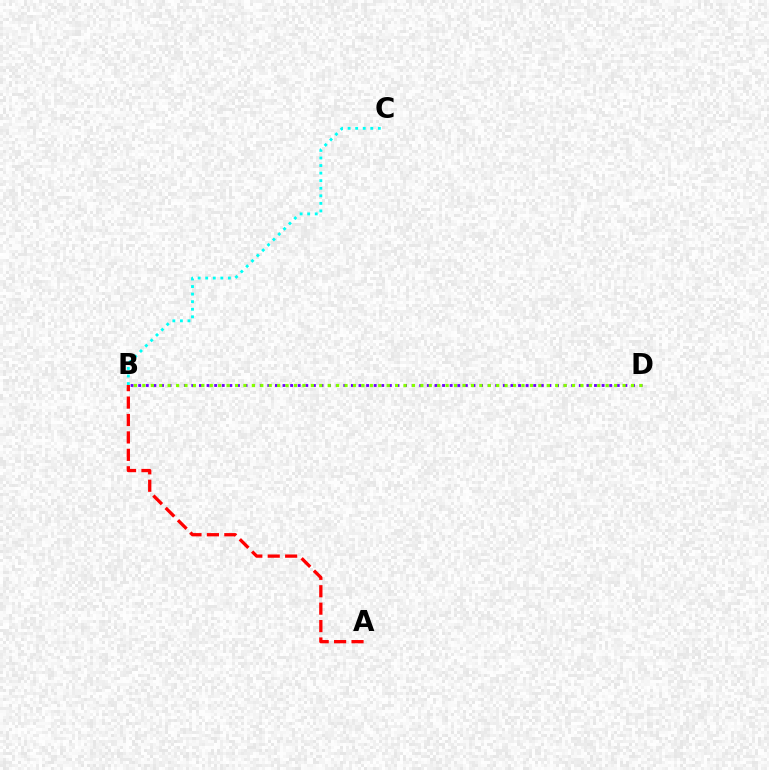{('B', 'D'): [{'color': '#7200ff', 'line_style': 'dotted', 'thickness': 2.06}, {'color': '#84ff00', 'line_style': 'dotted', 'thickness': 2.29}], ('B', 'C'): [{'color': '#00fff6', 'line_style': 'dotted', 'thickness': 2.05}], ('A', 'B'): [{'color': '#ff0000', 'line_style': 'dashed', 'thickness': 2.37}]}